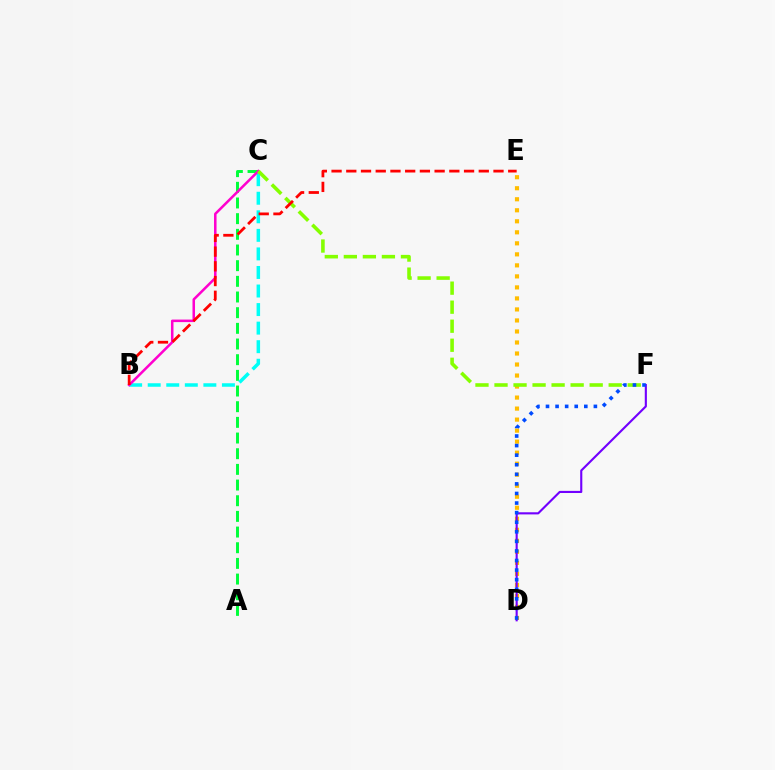{('A', 'C'): [{'color': '#00ff39', 'line_style': 'dashed', 'thickness': 2.13}], ('B', 'C'): [{'color': '#00fff6', 'line_style': 'dashed', 'thickness': 2.52}, {'color': '#ff00cf', 'line_style': 'solid', 'thickness': 1.82}], ('D', 'E'): [{'color': '#ffbd00', 'line_style': 'dotted', 'thickness': 2.99}], ('C', 'F'): [{'color': '#84ff00', 'line_style': 'dashed', 'thickness': 2.59}], ('B', 'E'): [{'color': '#ff0000', 'line_style': 'dashed', 'thickness': 2.0}], ('D', 'F'): [{'color': '#7200ff', 'line_style': 'solid', 'thickness': 1.53}, {'color': '#004bff', 'line_style': 'dotted', 'thickness': 2.6}]}